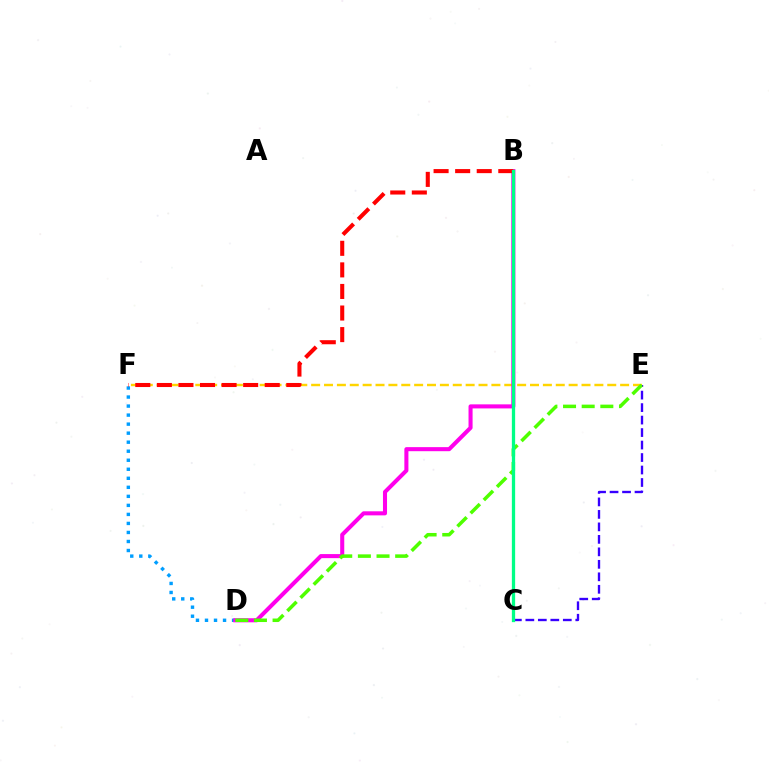{('C', 'E'): [{'color': '#3700ff', 'line_style': 'dashed', 'thickness': 1.7}], ('E', 'F'): [{'color': '#ffd500', 'line_style': 'dashed', 'thickness': 1.75}], ('D', 'F'): [{'color': '#009eff', 'line_style': 'dotted', 'thickness': 2.45}], ('B', 'D'): [{'color': '#ff00ed', 'line_style': 'solid', 'thickness': 2.92}], ('D', 'E'): [{'color': '#4fff00', 'line_style': 'dashed', 'thickness': 2.53}], ('B', 'F'): [{'color': '#ff0000', 'line_style': 'dashed', 'thickness': 2.93}], ('B', 'C'): [{'color': '#00ff86', 'line_style': 'solid', 'thickness': 2.36}]}